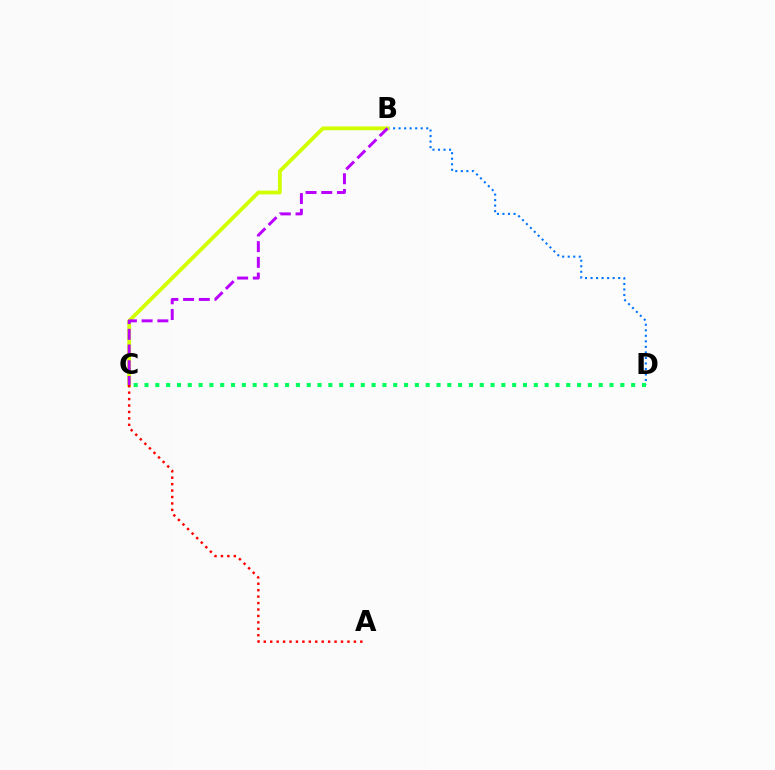{('B', 'D'): [{'color': '#0074ff', 'line_style': 'dotted', 'thickness': 1.5}], ('B', 'C'): [{'color': '#d1ff00', 'line_style': 'solid', 'thickness': 2.73}, {'color': '#b900ff', 'line_style': 'dashed', 'thickness': 2.13}], ('C', 'D'): [{'color': '#00ff5c', 'line_style': 'dotted', 'thickness': 2.94}], ('A', 'C'): [{'color': '#ff0000', 'line_style': 'dotted', 'thickness': 1.75}]}